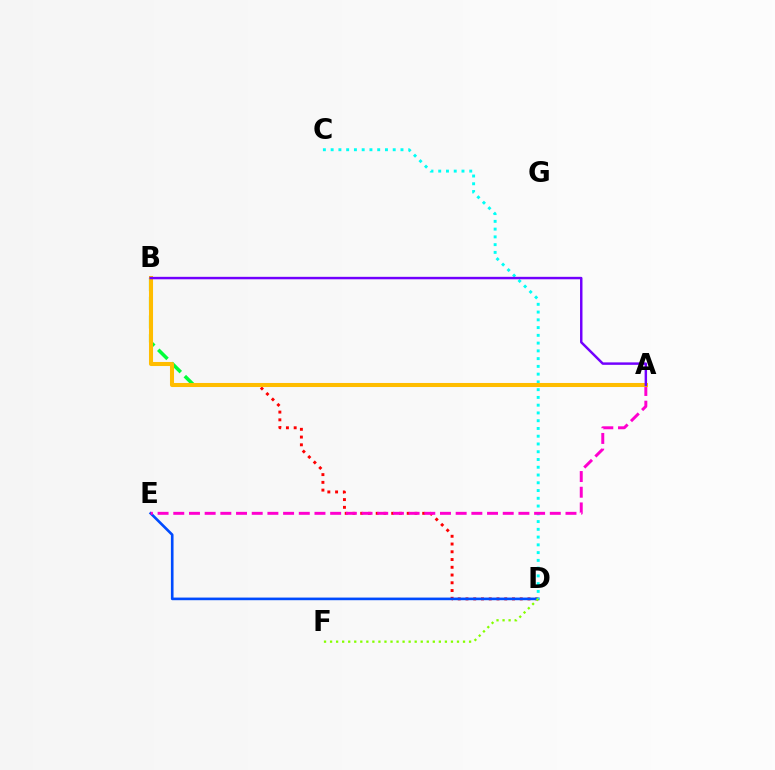{('A', 'B'): [{'color': '#00ff39', 'line_style': 'dashed', 'thickness': 2.54}, {'color': '#ffbd00', 'line_style': 'solid', 'thickness': 2.92}, {'color': '#7200ff', 'line_style': 'solid', 'thickness': 1.77}], ('B', 'D'): [{'color': '#ff0000', 'line_style': 'dotted', 'thickness': 2.11}], ('D', 'E'): [{'color': '#004bff', 'line_style': 'solid', 'thickness': 1.9}], ('C', 'D'): [{'color': '#00fff6', 'line_style': 'dotted', 'thickness': 2.11}], ('A', 'E'): [{'color': '#ff00cf', 'line_style': 'dashed', 'thickness': 2.13}], ('D', 'F'): [{'color': '#84ff00', 'line_style': 'dotted', 'thickness': 1.64}]}